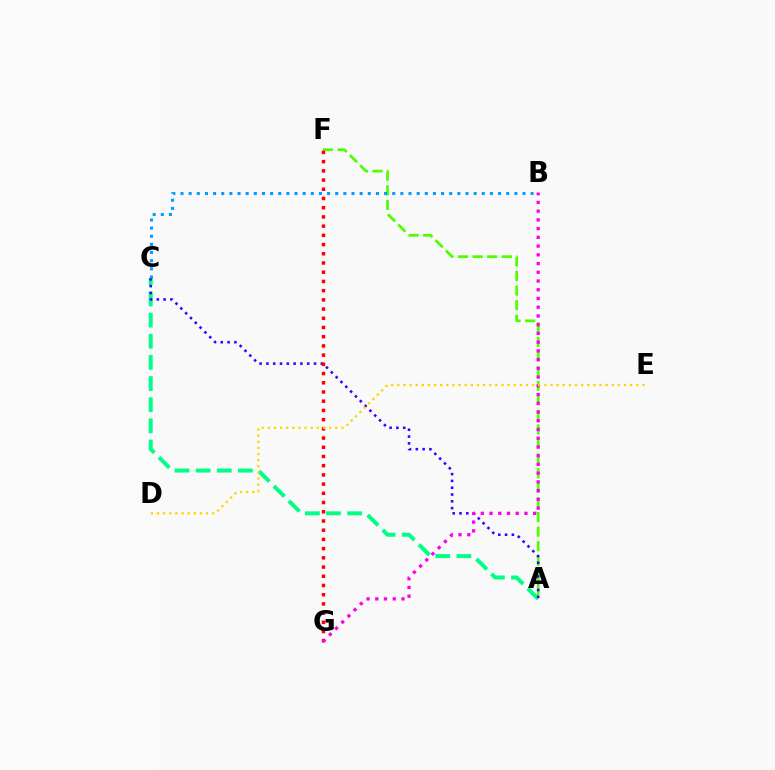{('A', 'C'): [{'color': '#00ff86', 'line_style': 'dashed', 'thickness': 2.87}, {'color': '#3700ff', 'line_style': 'dotted', 'thickness': 1.85}], ('A', 'F'): [{'color': '#4fff00', 'line_style': 'dashed', 'thickness': 1.98}], ('B', 'C'): [{'color': '#009eff', 'line_style': 'dotted', 'thickness': 2.21}], ('F', 'G'): [{'color': '#ff0000', 'line_style': 'dotted', 'thickness': 2.5}], ('B', 'G'): [{'color': '#ff00ed', 'line_style': 'dotted', 'thickness': 2.37}], ('D', 'E'): [{'color': '#ffd500', 'line_style': 'dotted', 'thickness': 1.67}]}